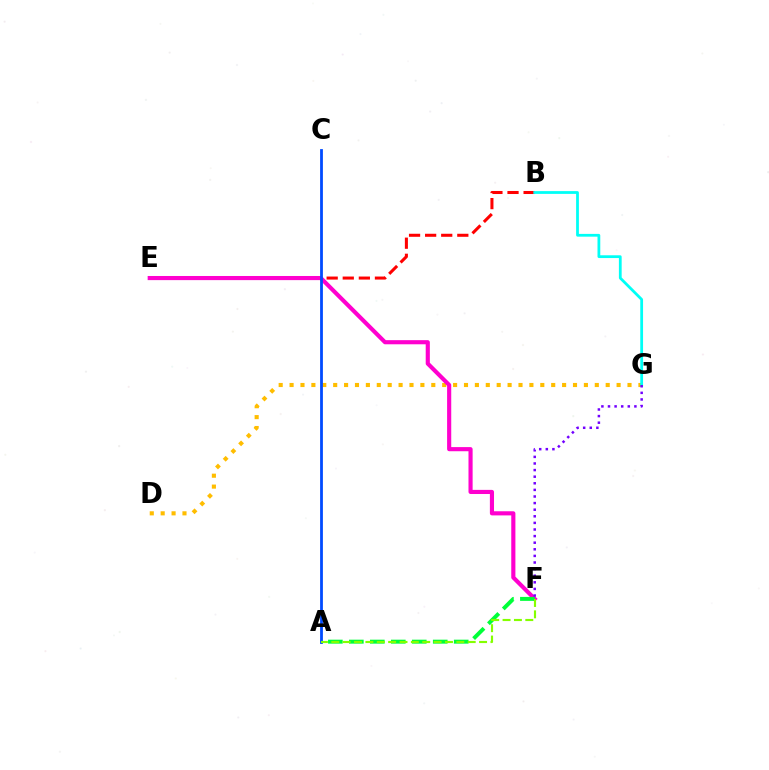{('B', 'E'): [{'color': '#ff0000', 'line_style': 'dashed', 'thickness': 2.19}], ('D', 'G'): [{'color': '#ffbd00', 'line_style': 'dotted', 'thickness': 2.96}], ('B', 'G'): [{'color': '#00fff6', 'line_style': 'solid', 'thickness': 2.0}], ('E', 'F'): [{'color': '#ff00cf', 'line_style': 'solid', 'thickness': 2.98}], ('A', 'F'): [{'color': '#00ff39', 'line_style': 'dashed', 'thickness': 2.85}, {'color': '#84ff00', 'line_style': 'dashed', 'thickness': 1.54}], ('F', 'G'): [{'color': '#7200ff', 'line_style': 'dotted', 'thickness': 1.79}], ('A', 'C'): [{'color': '#004bff', 'line_style': 'solid', 'thickness': 2.01}]}